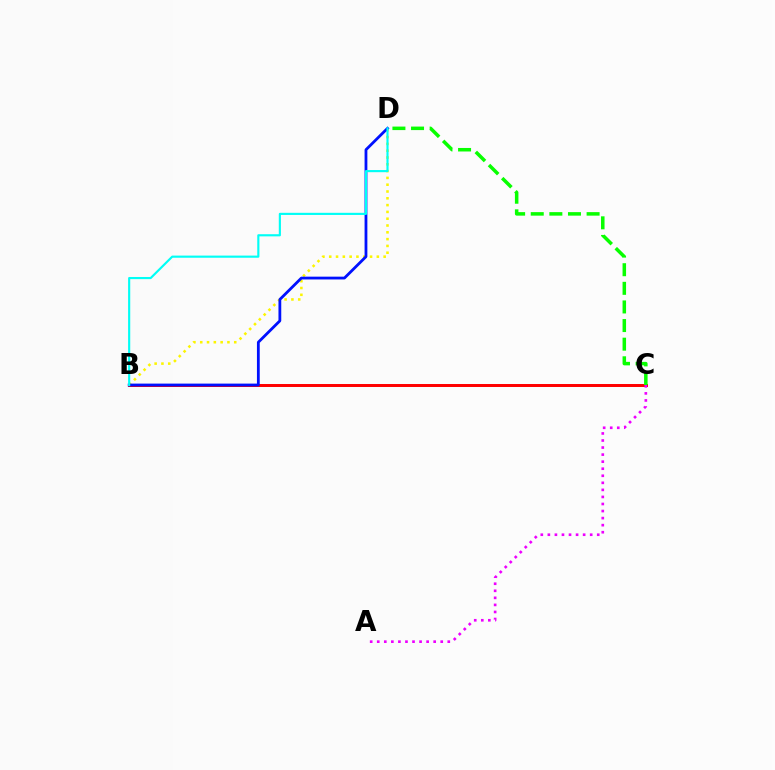{('B', 'C'): [{'color': '#ff0000', 'line_style': 'solid', 'thickness': 2.14}], ('C', 'D'): [{'color': '#08ff00', 'line_style': 'dashed', 'thickness': 2.53}], ('B', 'D'): [{'color': '#fcf500', 'line_style': 'dotted', 'thickness': 1.85}, {'color': '#0010ff', 'line_style': 'solid', 'thickness': 2.01}, {'color': '#00fff6', 'line_style': 'solid', 'thickness': 1.55}], ('A', 'C'): [{'color': '#ee00ff', 'line_style': 'dotted', 'thickness': 1.92}]}